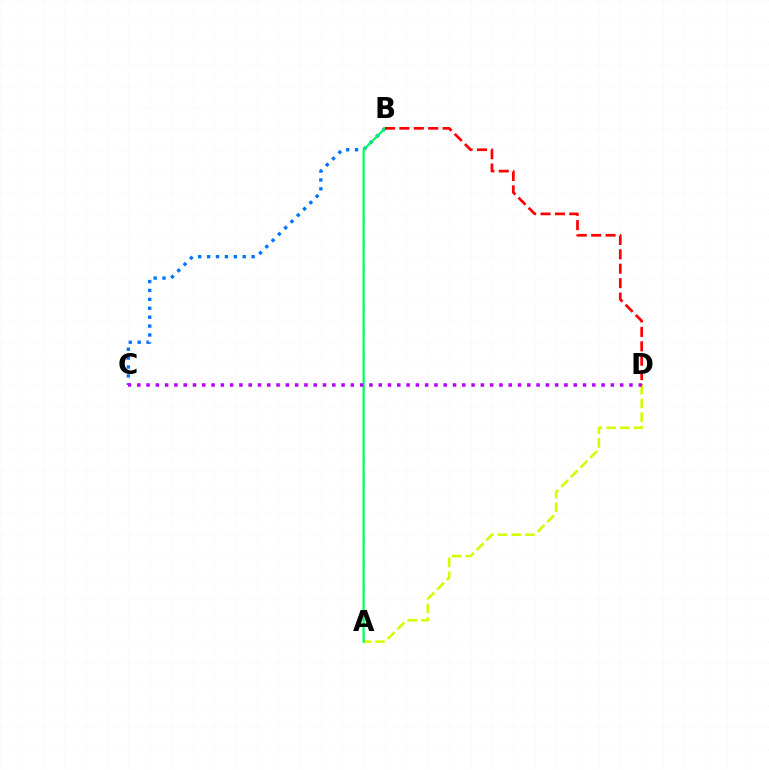{('B', 'C'): [{'color': '#0074ff', 'line_style': 'dotted', 'thickness': 2.42}], ('A', 'D'): [{'color': '#d1ff00', 'line_style': 'dashed', 'thickness': 1.86}], ('A', 'B'): [{'color': '#00ff5c', 'line_style': 'solid', 'thickness': 1.61}], ('B', 'D'): [{'color': '#ff0000', 'line_style': 'dashed', 'thickness': 1.96}], ('C', 'D'): [{'color': '#b900ff', 'line_style': 'dotted', 'thickness': 2.52}]}